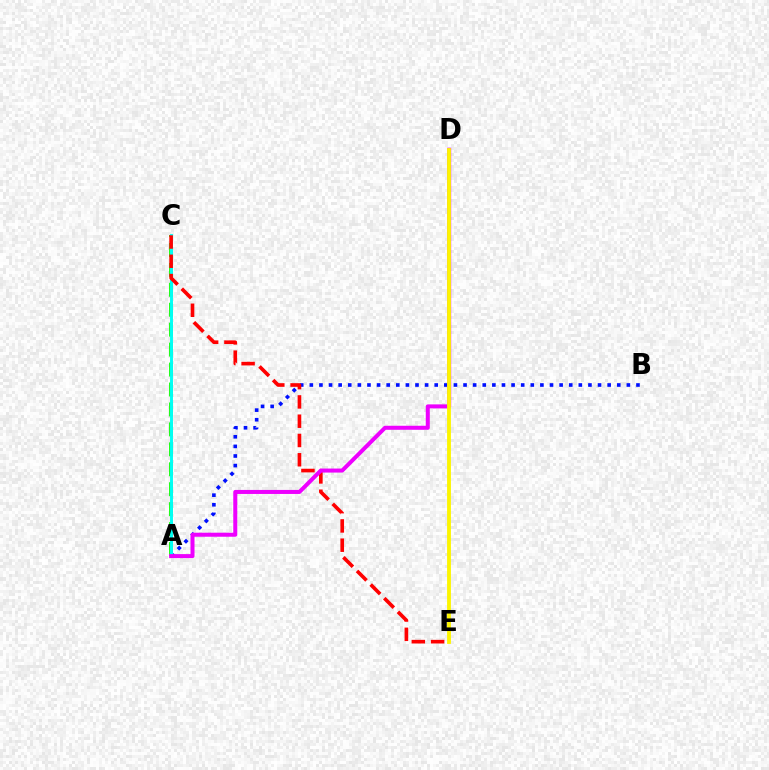{('A', 'B'): [{'color': '#0010ff', 'line_style': 'dotted', 'thickness': 2.61}], ('A', 'C'): [{'color': '#08ff00', 'line_style': 'dashed', 'thickness': 2.71}, {'color': '#00fff6', 'line_style': 'solid', 'thickness': 2.11}], ('C', 'E'): [{'color': '#ff0000', 'line_style': 'dashed', 'thickness': 2.62}], ('A', 'D'): [{'color': '#ee00ff', 'line_style': 'solid', 'thickness': 2.89}], ('D', 'E'): [{'color': '#fcf500', 'line_style': 'solid', 'thickness': 2.76}]}